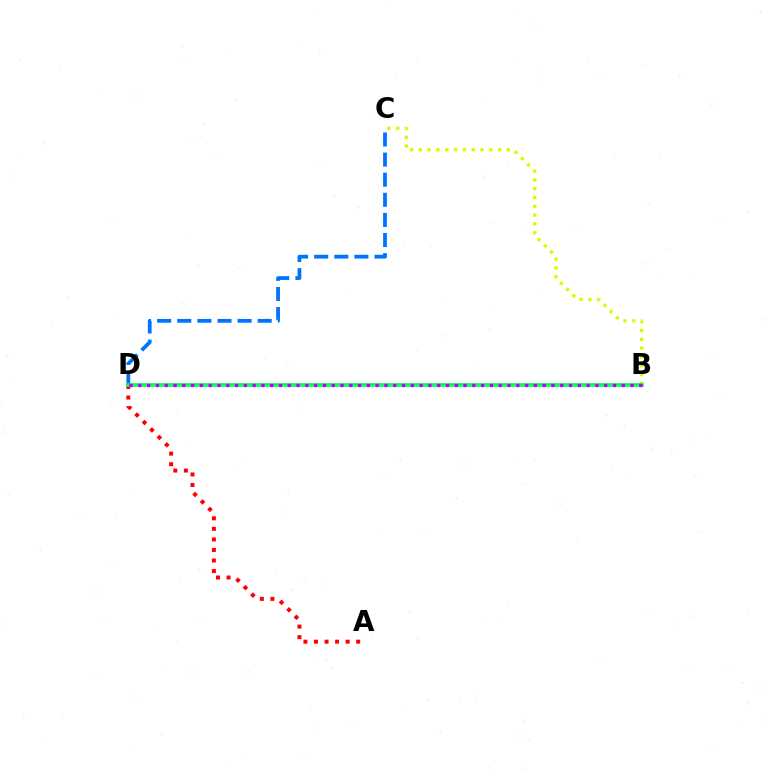{('C', 'D'): [{'color': '#0074ff', 'line_style': 'dashed', 'thickness': 2.73}], ('B', 'C'): [{'color': '#d1ff00', 'line_style': 'dotted', 'thickness': 2.39}], ('A', 'D'): [{'color': '#ff0000', 'line_style': 'dotted', 'thickness': 2.87}], ('B', 'D'): [{'color': '#00ff5c', 'line_style': 'solid', 'thickness': 2.62}, {'color': '#b900ff', 'line_style': 'dotted', 'thickness': 2.39}]}